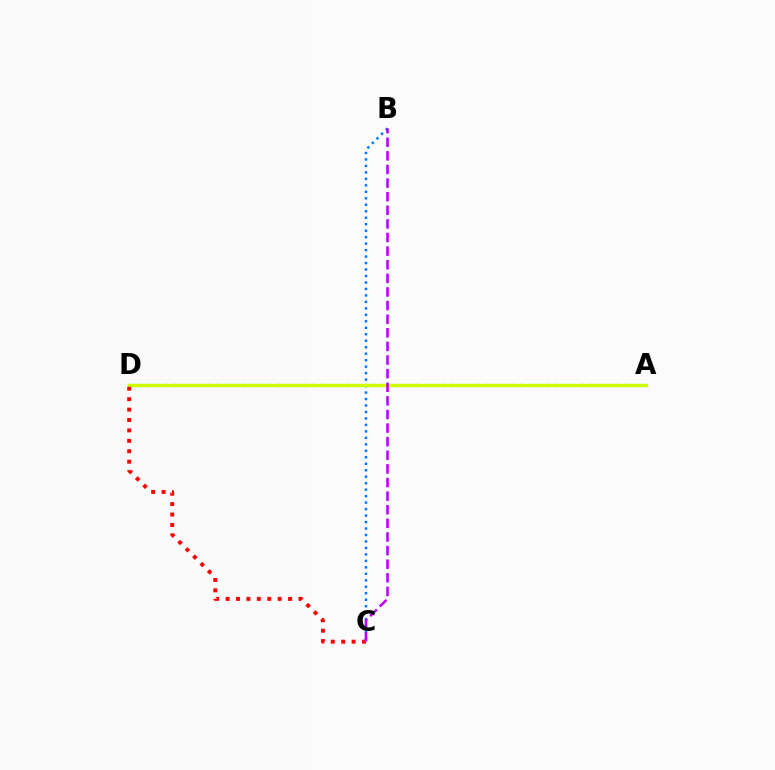{('A', 'D'): [{'color': '#00ff5c', 'line_style': 'dotted', 'thickness': 2.36}, {'color': '#d1ff00', 'line_style': 'solid', 'thickness': 2.41}], ('B', 'C'): [{'color': '#0074ff', 'line_style': 'dotted', 'thickness': 1.76}, {'color': '#b900ff', 'line_style': 'dashed', 'thickness': 1.85}], ('C', 'D'): [{'color': '#ff0000', 'line_style': 'dotted', 'thickness': 2.83}]}